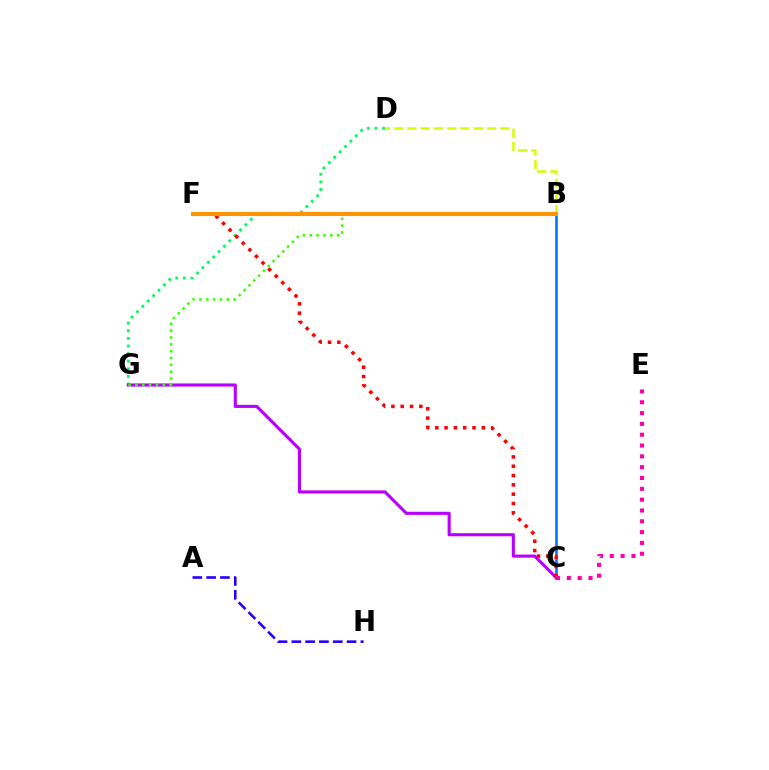{('B', 'C'): [{'color': '#0074ff', 'line_style': 'solid', 'thickness': 1.86}], ('B', 'F'): [{'color': '#00fff6', 'line_style': 'dotted', 'thickness': 1.95}, {'color': '#ff9400', 'line_style': 'solid', 'thickness': 2.93}], ('D', 'G'): [{'color': '#00ff5c', 'line_style': 'dotted', 'thickness': 2.07}], ('C', 'G'): [{'color': '#b900ff', 'line_style': 'solid', 'thickness': 2.24}], ('C', 'F'): [{'color': '#ff0000', 'line_style': 'dotted', 'thickness': 2.53}], ('B', 'D'): [{'color': '#d1ff00', 'line_style': 'dashed', 'thickness': 1.81}], ('A', 'H'): [{'color': '#2500ff', 'line_style': 'dashed', 'thickness': 1.88}], ('B', 'G'): [{'color': '#3dff00', 'line_style': 'dotted', 'thickness': 1.86}], ('C', 'E'): [{'color': '#ff00ac', 'line_style': 'dotted', 'thickness': 2.94}]}